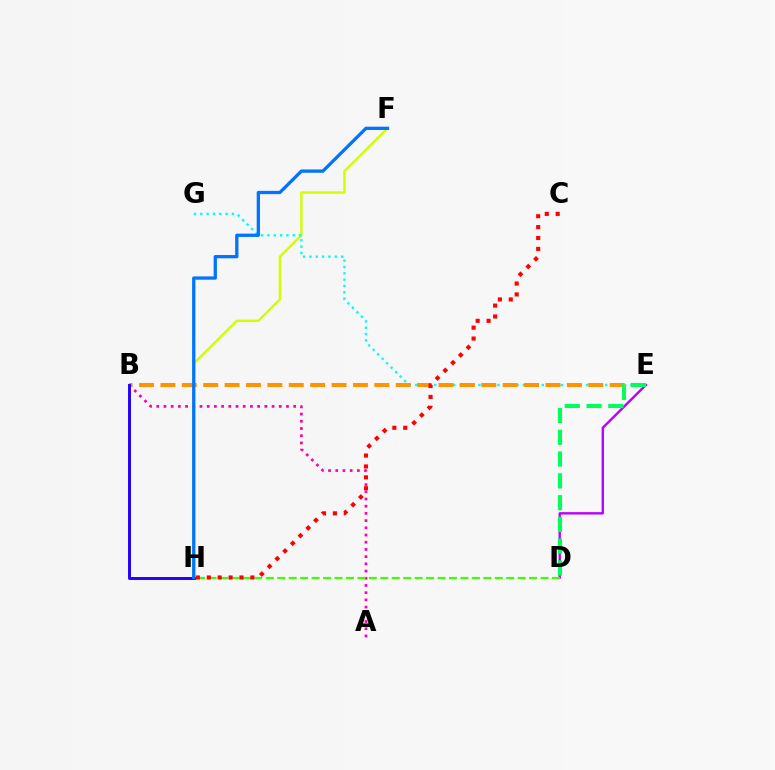{('A', 'B'): [{'color': '#ff00ac', 'line_style': 'dotted', 'thickness': 1.96}], ('F', 'H'): [{'color': '#d1ff00', 'line_style': 'solid', 'thickness': 1.73}, {'color': '#0074ff', 'line_style': 'solid', 'thickness': 2.37}], ('E', 'G'): [{'color': '#00fff6', 'line_style': 'dotted', 'thickness': 1.72}], ('D', 'E'): [{'color': '#b900ff', 'line_style': 'solid', 'thickness': 1.71}, {'color': '#00ff5c', 'line_style': 'dashed', 'thickness': 2.96}], ('B', 'E'): [{'color': '#ff9400', 'line_style': 'dashed', 'thickness': 2.91}], ('D', 'H'): [{'color': '#3dff00', 'line_style': 'dashed', 'thickness': 1.56}], ('B', 'H'): [{'color': '#2500ff', 'line_style': 'solid', 'thickness': 2.12}], ('C', 'H'): [{'color': '#ff0000', 'line_style': 'dotted', 'thickness': 2.96}]}